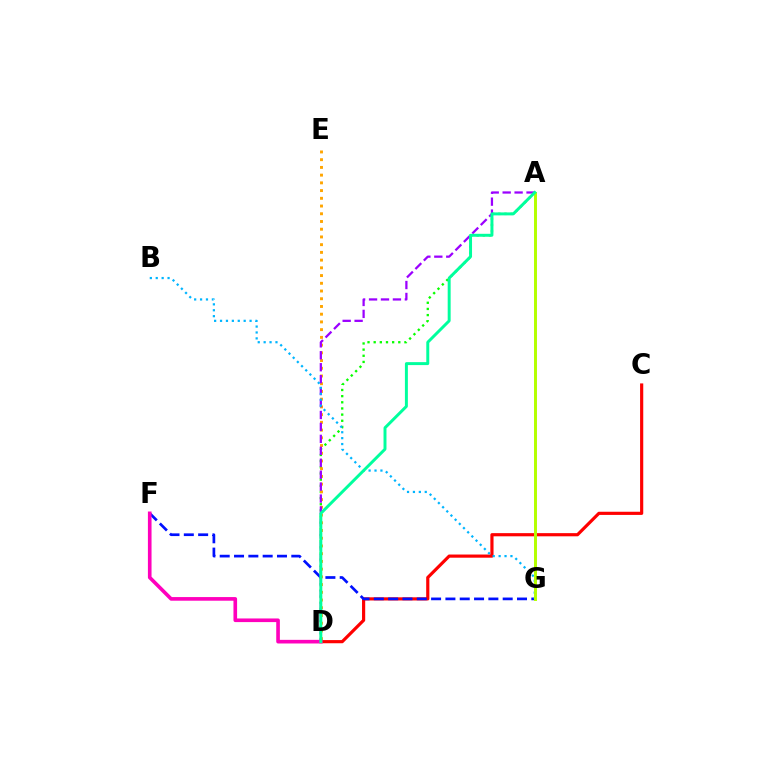{('A', 'D'): [{'color': '#08ff00', 'line_style': 'dotted', 'thickness': 1.67}, {'color': '#9b00ff', 'line_style': 'dashed', 'thickness': 1.62}, {'color': '#00ff9d', 'line_style': 'solid', 'thickness': 2.13}], ('D', 'E'): [{'color': '#ffa500', 'line_style': 'dotted', 'thickness': 2.1}], ('C', 'D'): [{'color': '#ff0000', 'line_style': 'solid', 'thickness': 2.28}], ('F', 'G'): [{'color': '#0010ff', 'line_style': 'dashed', 'thickness': 1.95}], ('D', 'F'): [{'color': '#ff00bd', 'line_style': 'solid', 'thickness': 2.62}], ('B', 'G'): [{'color': '#00b5ff', 'line_style': 'dotted', 'thickness': 1.61}], ('A', 'G'): [{'color': '#b3ff00', 'line_style': 'solid', 'thickness': 2.13}]}